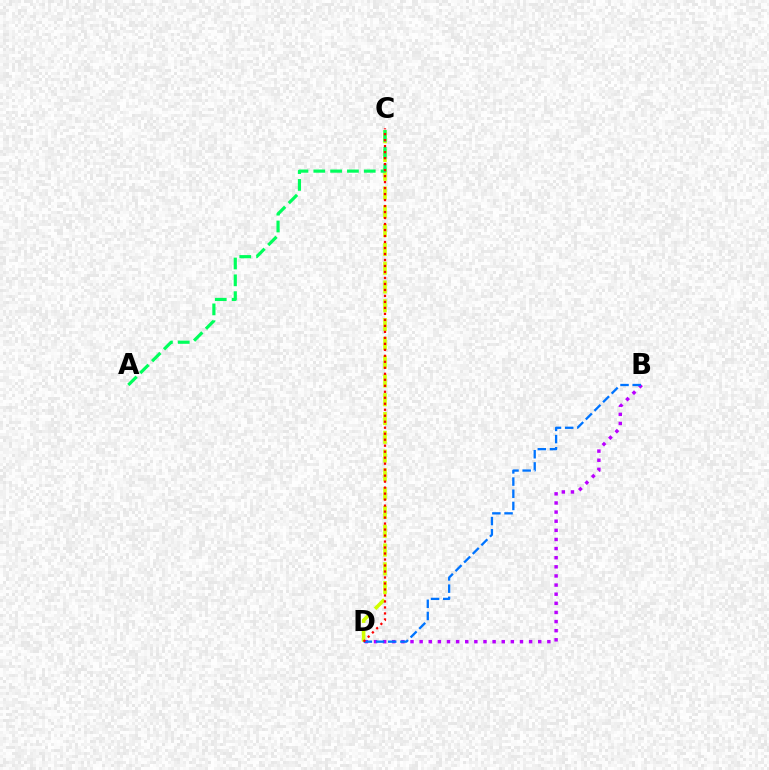{('C', 'D'): [{'color': '#d1ff00', 'line_style': 'dashed', 'thickness': 2.55}, {'color': '#ff0000', 'line_style': 'dotted', 'thickness': 1.63}], ('B', 'D'): [{'color': '#b900ff', 'line_style': 'dotted', 'thickness': 2.48}, {'color': '#0074ff', 'line_style': 'dashed', 'thickness': 1.65}], ('A', 'C'): [{'color': '#00ff5c', 'line_style': 'dashed', 'thickness': 2.28}]}